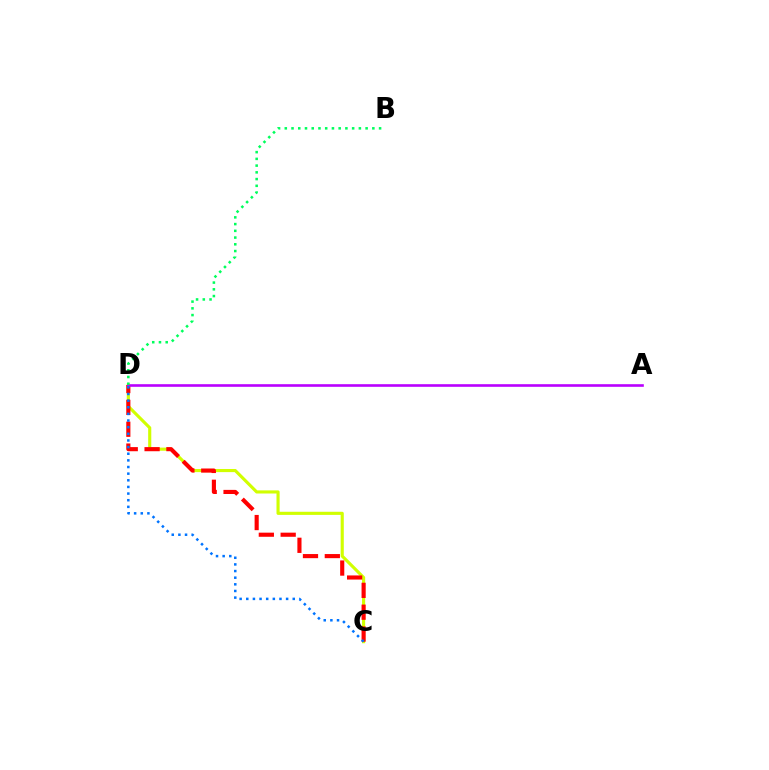{('C', 'D'): [{'color': '#d1ff00', 'line_style': 'solid', 'thickness': 2.25}, {'color': '#ff0000', 'line_style': 'dashed', 'thickness': 2.97}, {'color': '#0074ff', 'line_style': 'dotted', 'thickness': 1.8}], ('A', 'D'): [{'color': '#b900ff', 'line_style': 'solid', 'thickness': 1.89}], ('B', 'D'): [{'color': '#00ff5c', 'line_style': 'dotted', 'thickness': 1.83}]}